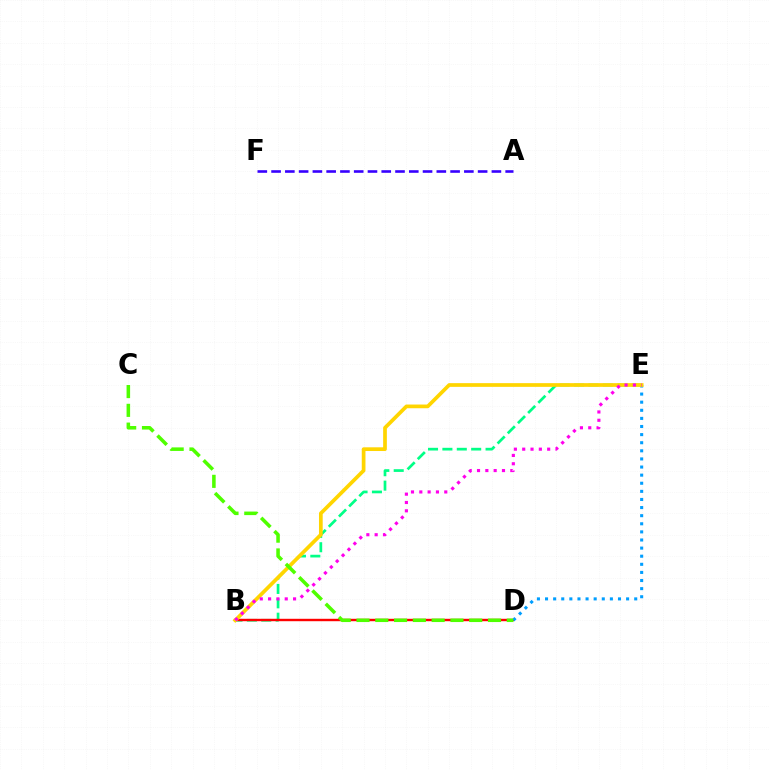{('B', 'E'): [{'color': '#00ff86', 'line_style': 'dashed', 'thickness': 1.95}, {'color': '#ffd500', 'line_style': 'solid', 'thickness': 2.67}, {'color': '#ff00ed', 'line_style': 'dotted', 'thickness': 2.26}], ('B', 'D'): [{'color': '#ff0000', 'line_style': 'solid', 'thickness': 1.74}], ('D', 'E'): [{'color': '#009eff', 'line_style': 'dotted', 'thickness': 2.2}], ('A', 'F'): [{'color': '#3700ff', 'line_style': 'dashed', 'thickness': 1.87}], ('C', 'D'): [{'color': '#4fff00', 'line_style': 'dashed', 'thickness': 2.55}]}